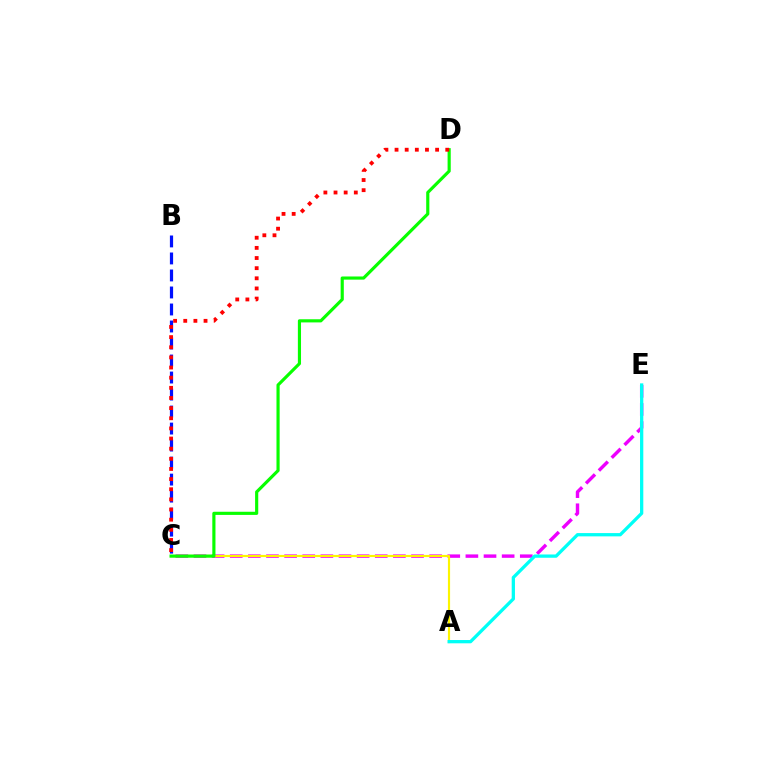{('C', 'E'): [{'color': '#ee00ff', 'line_style': 'dashed', 'thickness': 2.46}], ('A', 'C'): [{'color': '#fcf500', 'line_style': 'solid', 'thickness': 1.56}], ('A', 'E'): [{'color': '#00fff6', 'line_style': 'solid', 'thickness': 2.36}], ('B', 'C'): [{'color': '#0010ff', 'line_style': 'dashed', 'thickness': 2.31}], ('C', 'D'): [{'color': '#08ff00', 'line_style': 'solid', 'thickness': 2.27}, {'color': '#ff0000', 'line_style': 'dotted', 'thickness': 2.76}]}